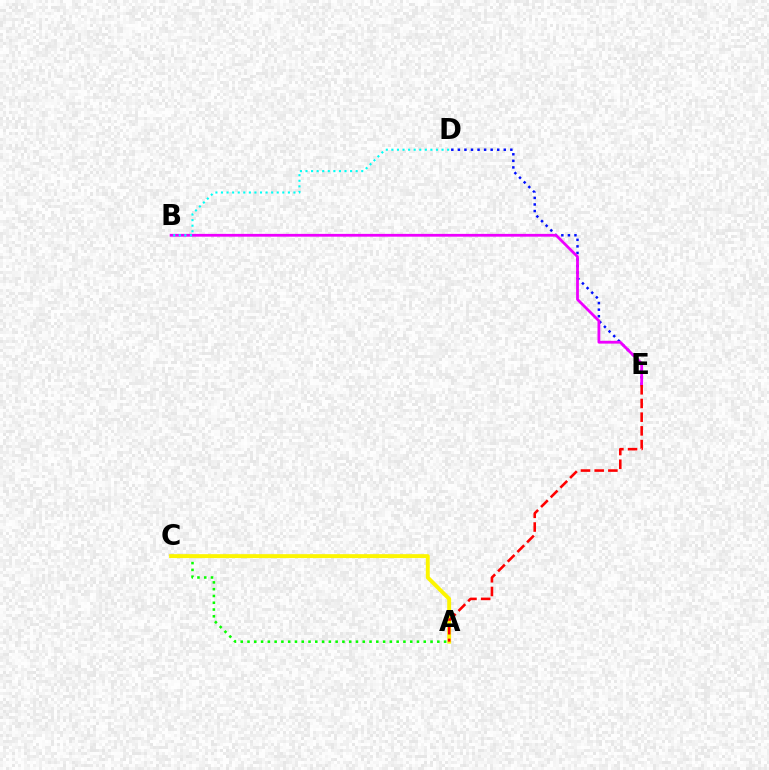{('A', 'C'): [{'color': '#08ff00', 'line_style': 'dotted', 'thickness': 1.84}, {'color': '#fcf500', 'line_style': 'solid', 'thickness': 2.81}], ('D', 'E'): [{'color': '#0010ff', 'line_style': 'dotted', 'thickness': 1.78}], ('B', 'E'): [{'color': '#ee00ff', 'line_style': 'solid', 'thickness': 2.0}], ('A', 'E'): [{'color': '#ff0000', 'line_style': 'dashed', 'thickness': 1.86}], ('B', 'D'): [{'color': '#00fff6', 'line_style': 'dotted', 'thickness': 1.51}]}